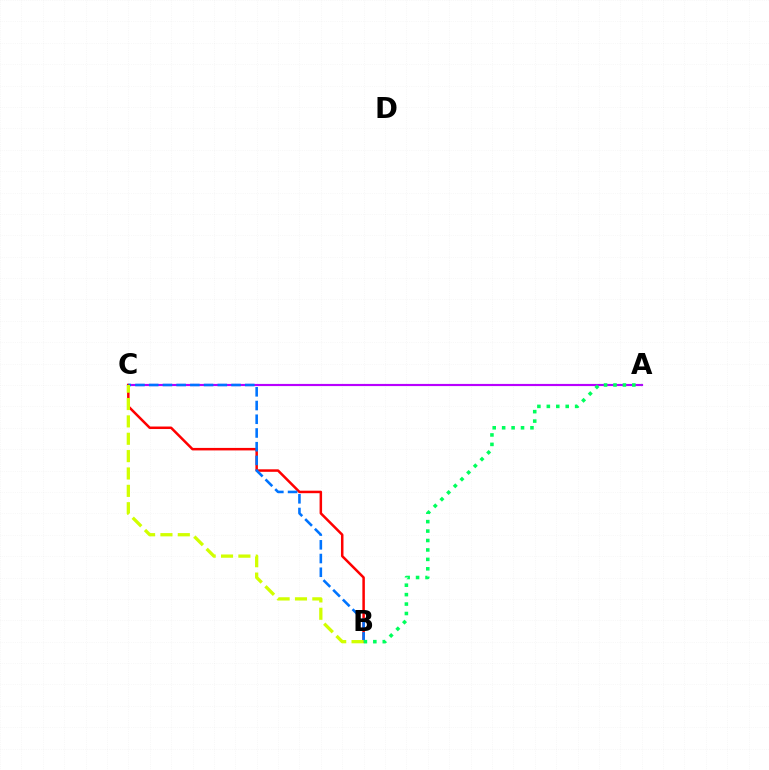{('A', 'C'): [{'color': '#b900ff', 'line_style': 'solid', 'thickness': 1.56}], ('B', 'C'): [{'color': '#ff0000', 'line_style': 'solid', 'thickness': 1.8}, {'color': '#0074ff', 'line_style': 'dashed', 'thickness': 1.86}, {'color': '#d1ff00', 'line_style': 'dashed', 'thickness': 2.36}], ('A', 'B'): [{'color': '#00ff5c', 'line_style': 'dotted', 'thickness': 2.56}]}